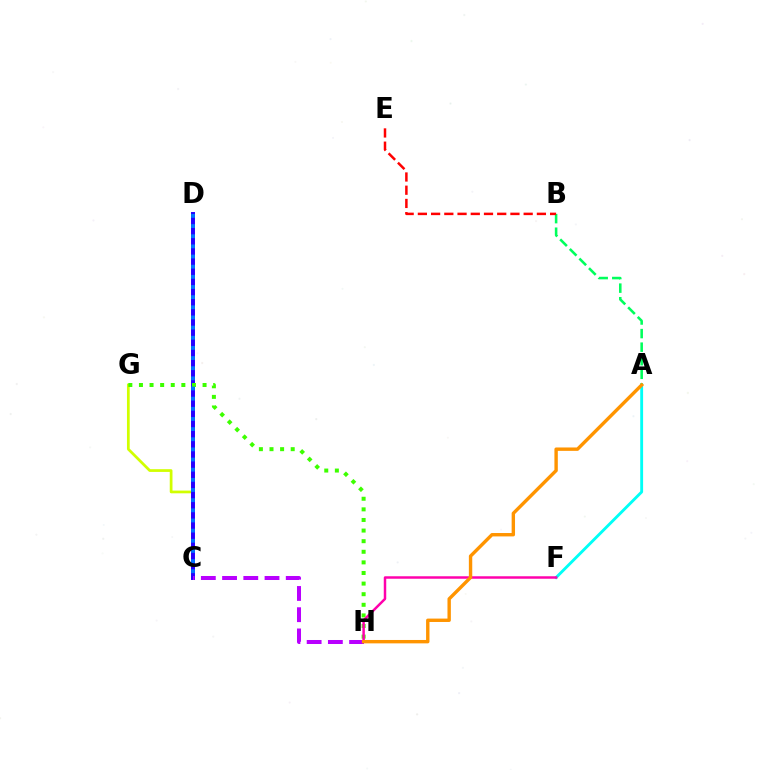{('C', 'G'): [{'color': '#d1ff00', 'line_style': 'solid', 'thickness': 1.97}], ('A', 'B'): [{'color': '#00ff5c', 'line_style': 'dashed', 'thickness': 1.84}], ('C', 'D'): [{'color': '#2500ff', 'line_style': 'solid', 'thickness': 2.84}, {'color': '#0074ff', 'line_style': 'dotted', 'thickness': 2.76}], ('G', 'H'): [{'color': '#3dff00', 'line_style': 'dotted', 'thickness': 2.88}], ('A', 'F'): [{'color': '#00fff6', 'line_style': 'solid', 'thickness': 2.06}], ('F', 'H'): [{'color': '#ff00ac', 'line_style': 'solid', 'thickness': 1.79}], ('B', 'E'): [{'color': '#ff0000', 'line_style': 'dashed', 'thickness': 1.8}], ('C', 'H'): [{'color': '#b900ff', 'line_style': 'dashed', 'thickness': 2.88}], ('A', 'H'): [{'color': '#ff9400', 'line_style': 'solid', 'thickness': 2.44}]}